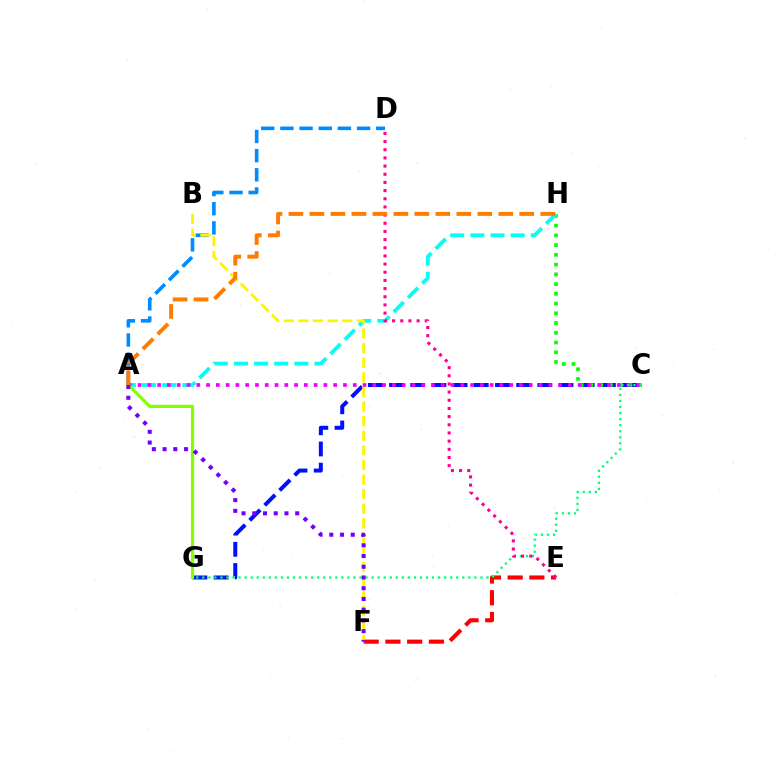{('C', 'G'): [{'color': '#0010ff', 'line_style': 'dashed', 'thickness': 2.88}, {'color': '#00ff74', 'line_style': 'dotted', 'thickness': 1.64}], ('E', 'F'): [{'color': '#ff0000', 'line_style': 'dashed', 'thickness': 2.95}], ('A', 'D'): [{'color': '#008cff', 'line_style': 'dashed', 'thickness': 2.6}], ('C', 'H'): [{'color': '#08ff00', 'line_style': 'dotted', 'thickness': 2.65}], ('A', 'H'): [{'color': '#00fff6', 'line_style': 'dashed', 'thickness': 2.74}, {'color': '#ff7c00', 'line_style': 'dashed', 'thickness': 2.85}], ('A', 'C'): [{'color': '#ee00ff', 'line_style': 'dotted', 'thickness': 2.66}], ('D', 'E'): [{'color': '#ff0094', 'line_style': 'dotted', 'thickness': 2.22}], ('B', 'F'): [{'color': '#fcf500', 'line_style': 'dashed', 'thickness': 1.98}], ('A', 'G'): [{'color': '#84ff00', 'line_style': 'solid', 'thickness': 2.32}], ('A', 'F'): [{'color': '#7200ff', 'line_style': 'dotted', 'thickness': 2.92}]}